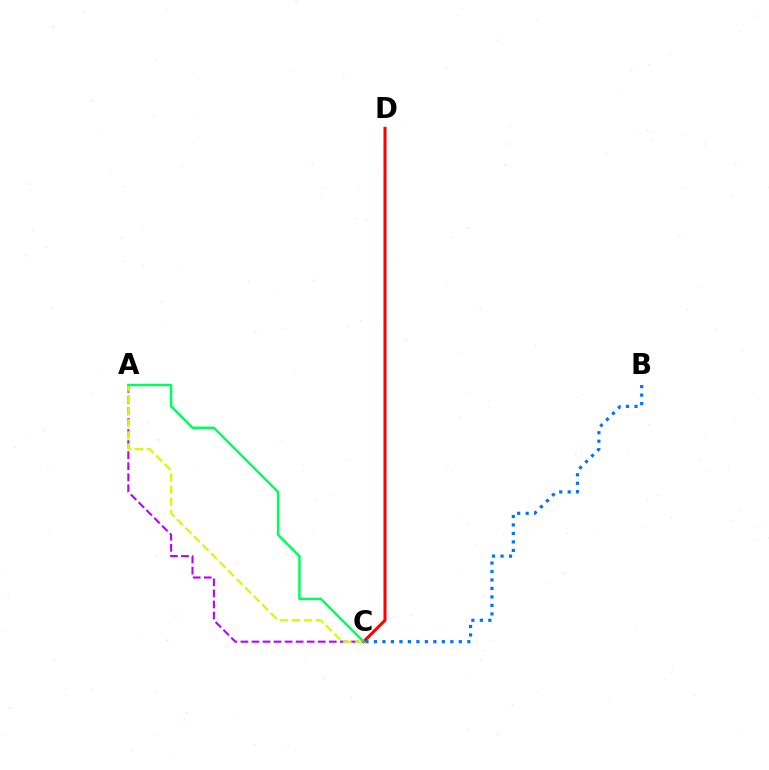{('A', 'C'): [{'color': '#b900ff', 'line_style': 'dashed', 'thickness': 1.5}, {'color': '#d1ff00', 'line_style': 'dashed', 'thickness': 1.64}, {'color': '#00ff5c', 'line_style': 'solid', 'thickness': 1.77}], ('C', 'D'): [{'color': '#ff0000', 'line_style': 'solid', 'thickness': 2.18}], ('B', 'C'): [{'color': '#0074ff', 'line_style': 'dotted', 'thickness': 2.31}]}